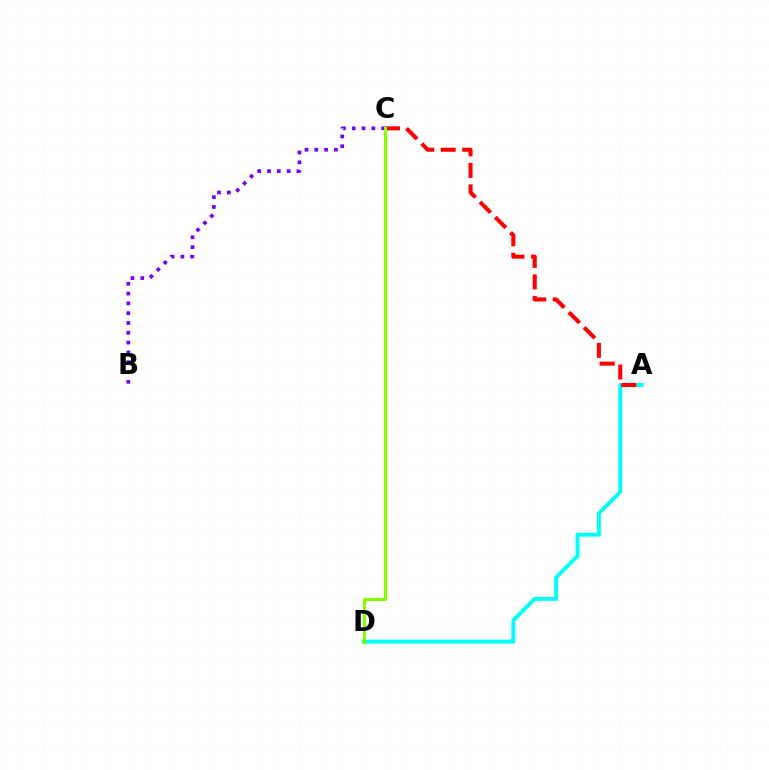{('A', 'D'): [{'color': '#00fff6', 'line_style': 'solid', 'thickness': 2.85}], ('A', 'C'): [{'color': '#ff0000', 'line_style': 'dashed', 'thickness': 2.92}], ('B', 'C'): [{'color': '#7200ff', 'line_style': 'dotted', 'thickness': 2.66}], ('C', 'D'): [{'color': '#84ff00', 'line_style': 'solid', 'thickness': 2.24}]}